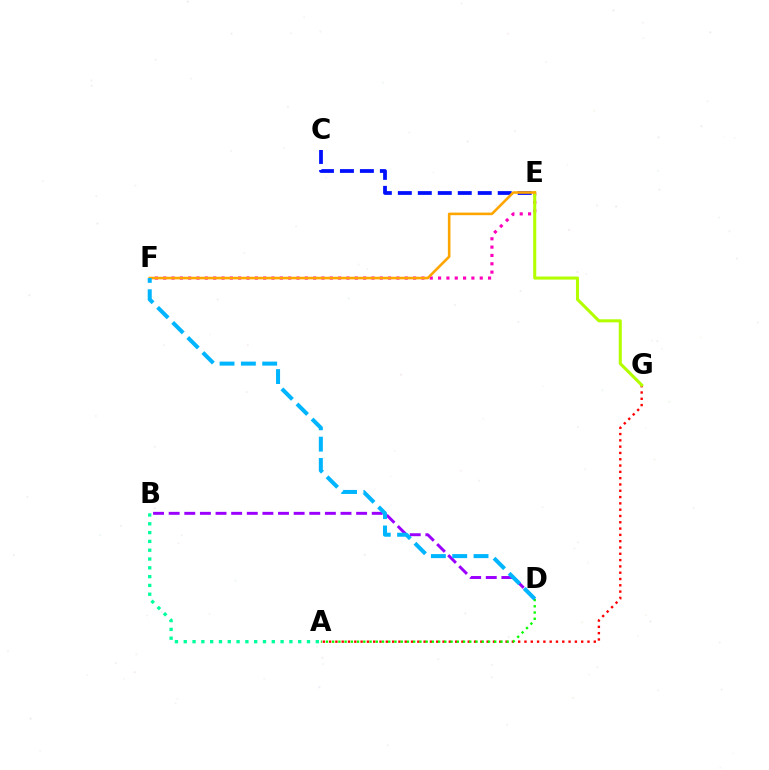{('A', 'B'): [{'color': '#00ff9d', 'line_style': 'dotted', 'thickness': 2.39}], ('A', 'G'): [{'color': '#ff0000', 'line_style': 'dotted', 'thickness': 1.71}], ('A', 'D'): [{'color': '#08ff00', 'line_style': 'dotted', 'thickness': 1.69}], ('E', 'F'): [{'color': '#ff00bd', 'line_style': 'dotted', 'thickness': 2.26}, {'color': '#ffa500', 'line_style': 'solid', 'thickness': 1.86}], ('B', 'D'): [{'color': '#9b00ff', 'line_style': 'dashed', 'thickness': 2.12}], ('C', 'E'): [{'color': '#0010ff', 'line_style': 'dashed', 'thickness': 2.71}], ('E', 'G'): [{'color': '#b3ff00', 'line_style': 'solid', 'thickness': 2.21}], ('D', 'F'): [{'color': '#00b5ff', 'line_style': 'dashed', 'thickness': 2.9}]}